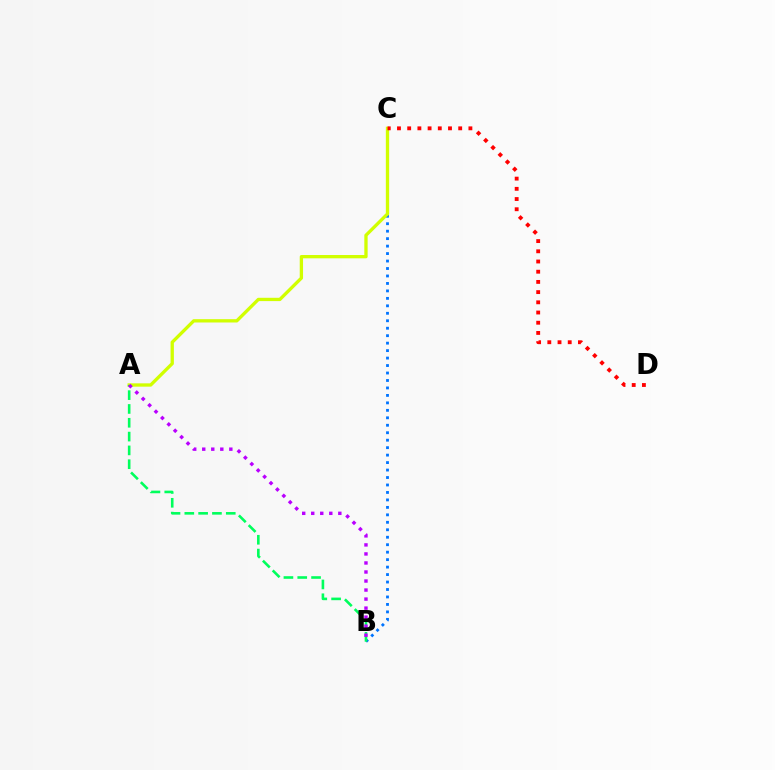{('B', 'C'): [{'color': '#0074ff', 'line_style': 'dotted', 'thickness': 2.03}], ('A', 'C'): [{'color': '#d1ff00', 'line_style': 'solid', 'thickness': 2.38}], ('C', 'D'): [{'color': '#ff0000', 'line_style': 'dotted', 'thickness': 2.77}], ('A', 'B'): [{'color': '#00ff5c', 'line_style': 'dashed', 'thickness': 1.88}, {'color': '#b900ff', 'line_style': 'dotted', 'thickness': 2.45}]}